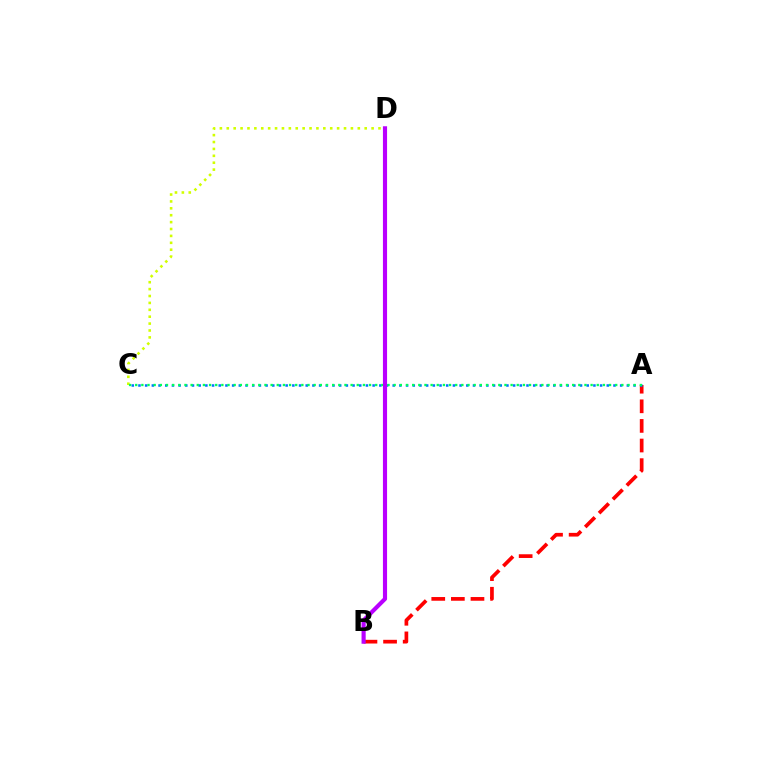{('A', 'B'): [{'color': '#ff0000', 'line_style': 'dashed', 'thickness': 2.66}], ('A', 'C'): [{'color': '#0074ff', 'line_style': 'dotted', 'thickness': 1.82}, {'color': '#00ff5c', 'line_style': 'dotted', 'thickness': 1.67}], ('C', 'D'): [{'color': '#d1ff00', 'line_style': 'dotted', 'thickness': 1.87}], ('B', 'D'): [{'color': '#b900ff', 'line_style': 'solid', 'thickness': 2.98}]}